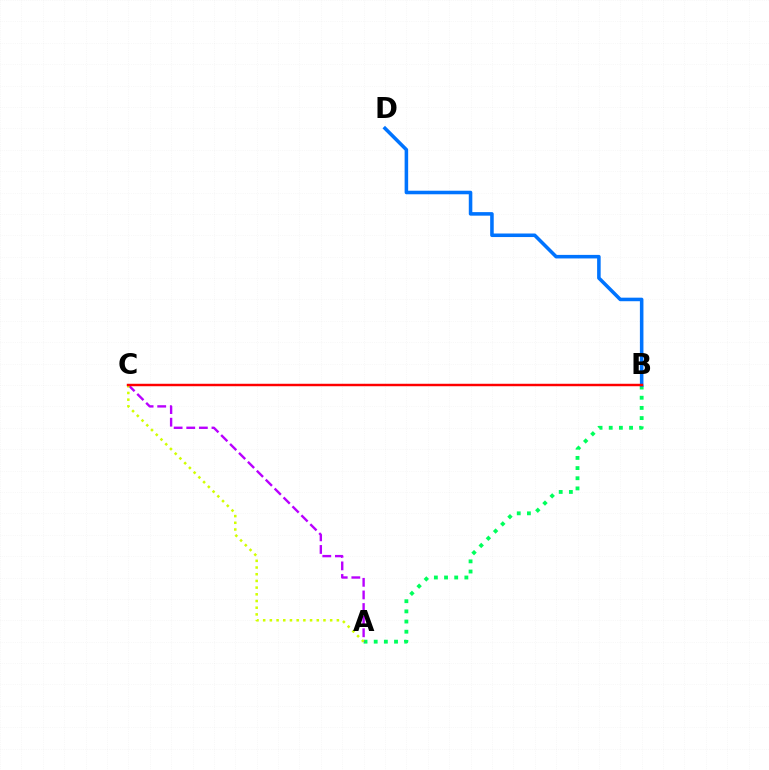{('A', 'B'): [{'color': '#00ff5c', 'line_style': 'dotted', 'thickness': 2.76}], ('A', 'C'): [{'color': '#b900ff', 'line_style': 'dashed', 'thickness': 1.71}, {'color': '#d1ff00', 'line_style': 'dotted', 'thickness': 1.82}], ('B', 'D'): [{'color': '#0074ff', 'line_style': 'solid', 'thickness': 2.55}], ('B', 'C'): [{'color': '#ff0000', 'line_style': 'solid', 'thickness': 1.77}]}